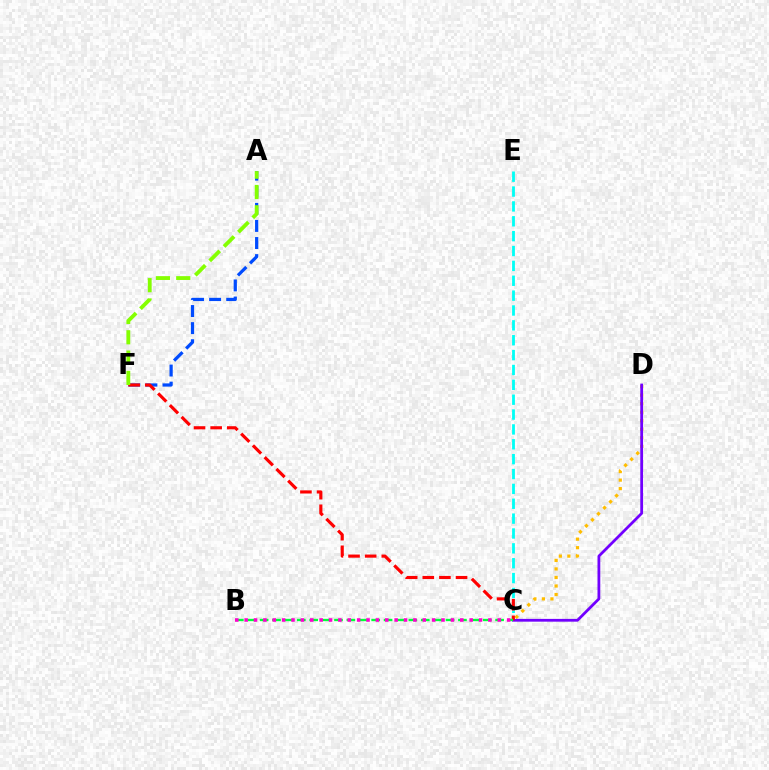{('C', 'D'): [{'color': '#ffbd00', 'line_style': 'dotted', 'thickness': 2.32}, {'color': '#7200ff', 'line_style': 'solid', 'thickness': 2.0}], ('C', 'E'): [{'color': '#00fff6', 'line_style': 'dashed', 'thickness': 2.02}], ('A', 'F'): [{'color': '#004bff', 'line_style': 'dashed', 'thickness': 2.32}, {'color': '#84ff00', 'line_style': 'dashed', 'thickness': 2.76}], ('C', 'F'): [{'color': '#ff0000', 'line_style': 'dashed', 'thickness': 2.26}], ('B', 'C'): [{'color': '#00ff39', 'line_style': 'dashed', 'thickness': 1.68}, {'color': '#ff00cf', 'line_style': 'dotted', 'thickness': 2.55}]}